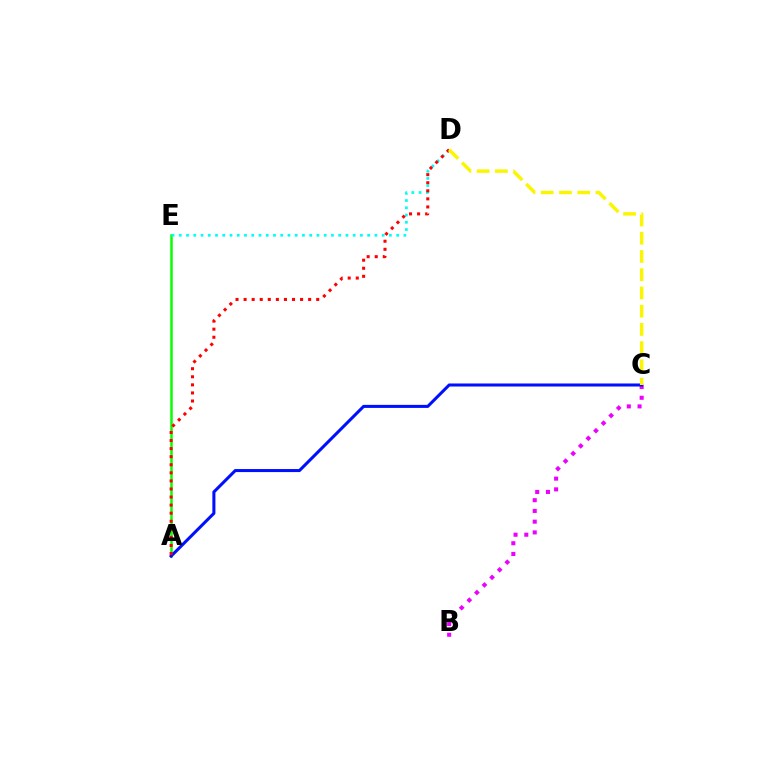{('A', 'E'): [{'color': '#08ff00', 'line_style': 'solid', 'thickness': 1.8}], ('B', 'C'): [{'color': '#ee00ff', 'line_style': 'dotted', 'thickness': 2.92}], ('D', 'E'): [{'color': '#00fff6', 'line_style': 'dotted', 'thickness': 1.97}], ('A', 'C'): [{'color': '#0010ff', 'line_style': 'solid', 'thickness': 2.19}], ('A', 'D'): [{'color': '#ff0000', 'line_style': 'dotted', 'thickness': 2.19}], ('C', 'D'): [{'color': '#fcf500', 'line_style': 'dashed', 'thickness': 2.48}]}